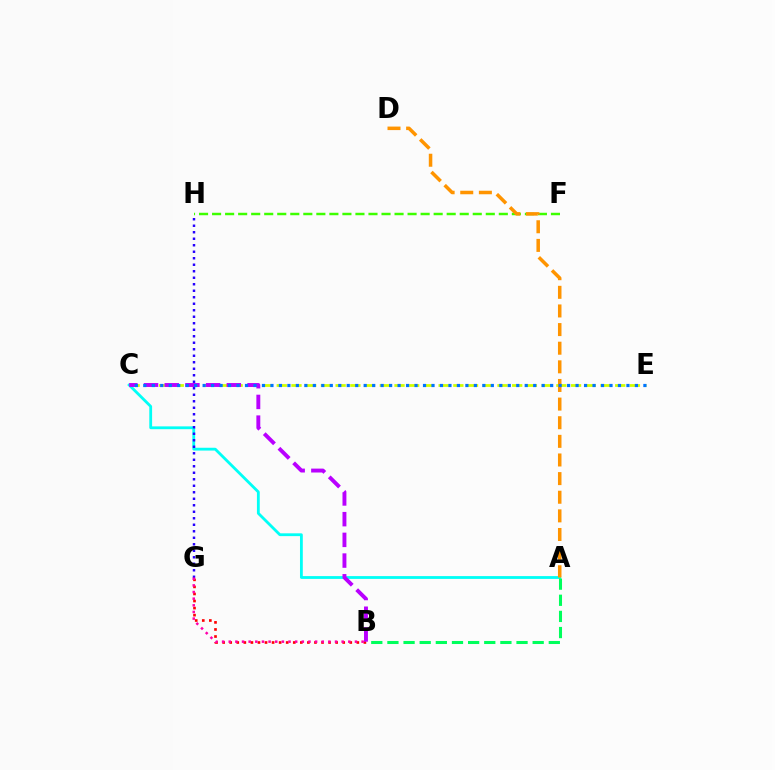{('B', 'G'): [{'color': '#ff0000', 'line_style': 'dotted', 'thickness': 1.92}, {'color': '#ff00ac', 'line_style': 'dotted', 'thickness': 1.8}], ('C', 'E'): [{'color': '#d1ff00', 'line_style': 'dashed', 'thickness': 2.0}, {'color': '#0074ff', 'line_style': 'dotted', 'thickness': 2.3}], ('A', 'C'): [{'color': '#00fff6', 'line_style': 'solid', 'thickness': 2.02}], ('A', 'B'): [{'color': '#00ff5c', 'line_style': 'dashed', 'thickness': 2.19}], ('B', 'C'): [{'color': '#b900ff', 'line_style': 'dashed', 'thickness': 2.81}], ('F', 'H'): [{'color': '#3dff00', 'line_style': 'dashed', 'thickness': 1.77}], ('G', 'H'): [{'color': '#2500ff', 'line_style': 'dotted', 'thickness': 1.77}], ('A', 'D'): [{'color': '#ff9400', 'line_style': 'dashed', 'thickness': 2.53}]}